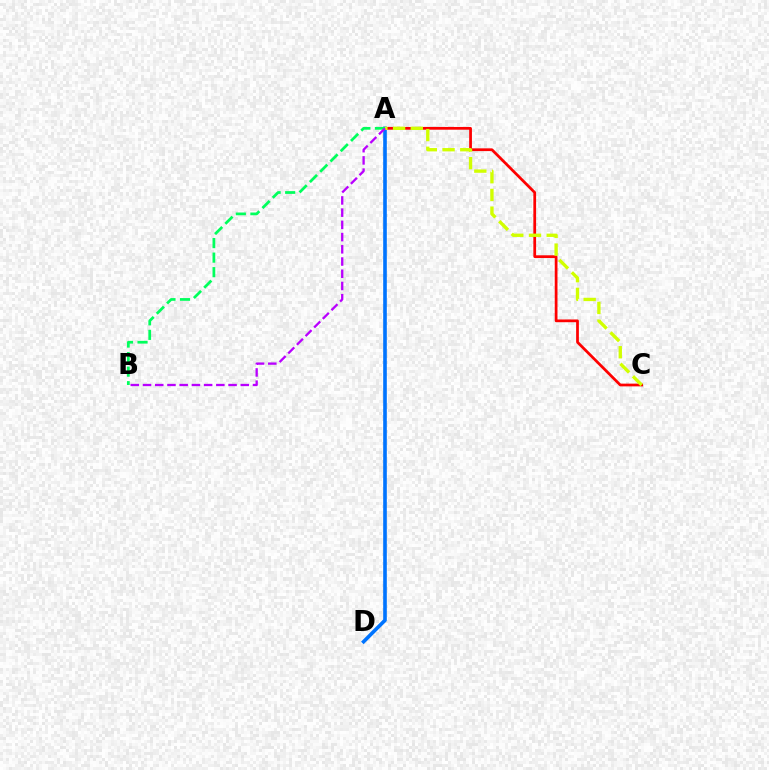{('A', 'D'): [{'color': '#0074ff', 'line_style': 'solid', 'thickness': 2.61}], ('A', 'C'): [{'color': '#ff0000', 'line_style': 'solid', 'thickness': 1.98}, {'color': '#d1ff00', 'line_style': 'dashed', 'thickness': 2.41}], ('A', 'B'): [{'color': '#00ff5c', 'line_style': 'dashed', 'thickness': 1.98}, {'color': '#b900ff', 'line_style': 'dashed', 'thickness': 1.66}]}